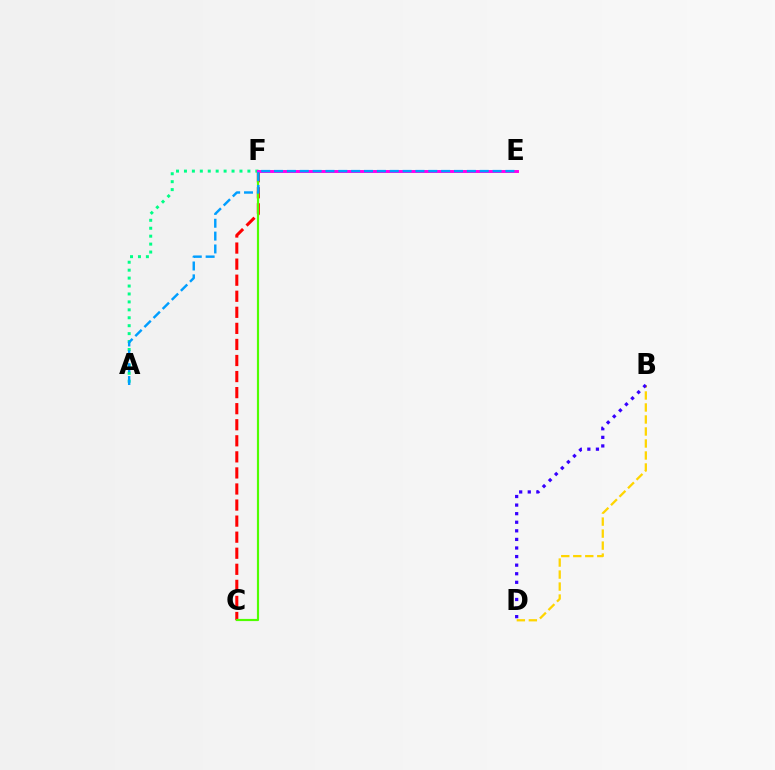{('C', 'F'): [{'color': '#ff0000', 'line_style': 'dashed', 'thickness': 2.18}, {'color': '#4fff00', 'line_style': 'solid', 'thickness': 1.57}], ('B', 'D'): [{'color': '#ffd500', 'line_style': 'dashed', 'thickness': 1.63}, {'color': '#3700ff', 'line_style': 'dotted', 'thickness': 2.33}], ('A', 'F'): [{'color': '#00ff86', 'line_style': 'dotted', 'thickness': 2.16}], ('E', 'F'): [{'color': '#ff00ed', 'line_style': 'solid', 'thickness': 2.12}], ('A', 'E'): [{'color': '#009eff', 'line_style': 'dashed', 'thickness': 1.75}]}